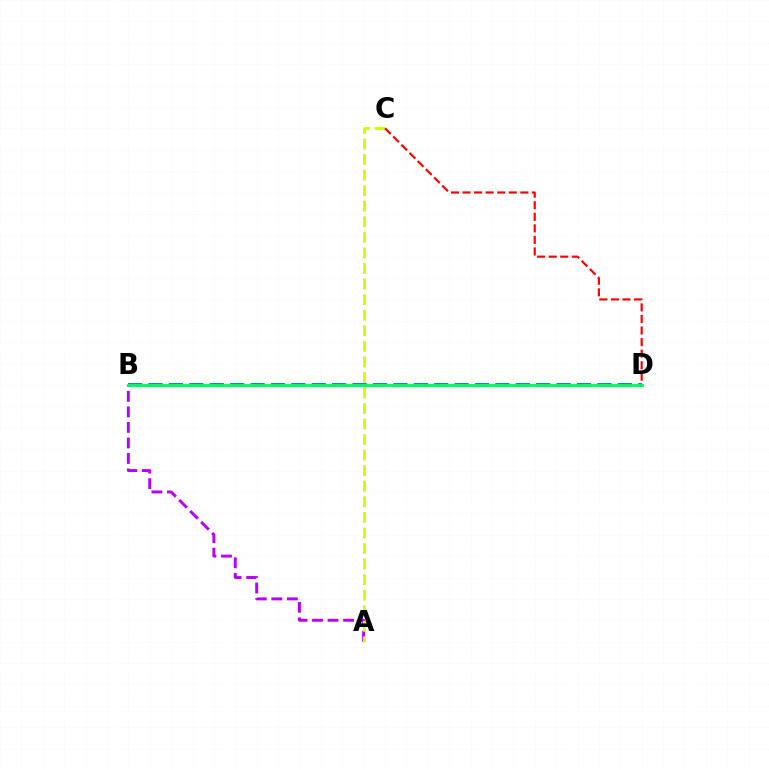{('B', 'D'): [{'color': '#0074ff', 'line_style': 'dashed', 'thickness': 2.77}, {'color': '#00ff5c', 'line_style': 'solid', 'thickness': 2.1}], ('A', 'B'): [{'color': '#b900ff', 'line_style': 'dashed', 'thickness': 2.11}], ('A', 'C'): [{'color': '#d1ff00', 'line_style': 'dashed', 'thickness': 2.11}], ('C', 'D'): [{'color': '#ff0000', 'line_style': 'dashed', 'thickness': 1.57}]}